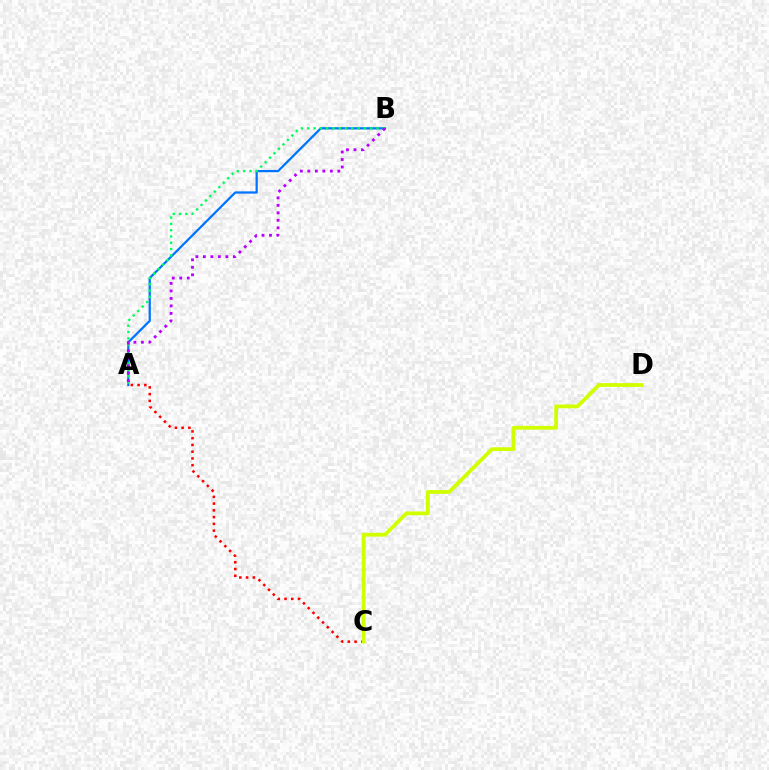{('A', 'B'): [{'color': '#0074ff', 'line_style': 'solid', 'thickness': 1.62}, {'color': '#00ff5c', 'line_style': 'dotted', 'thickness': 1.71}, {'color': '#b900ff', 'line_style': 'dotted', 'thickness': 2.04}], ('A', 'C'): [{'color': '#ff0000', 'line_style': 'dotted', 'thickness': 1.84}], ('C', 'D'): [{'color': '#d1ff00', 'line_style': 'solid', 'thickness': 2.73}]}